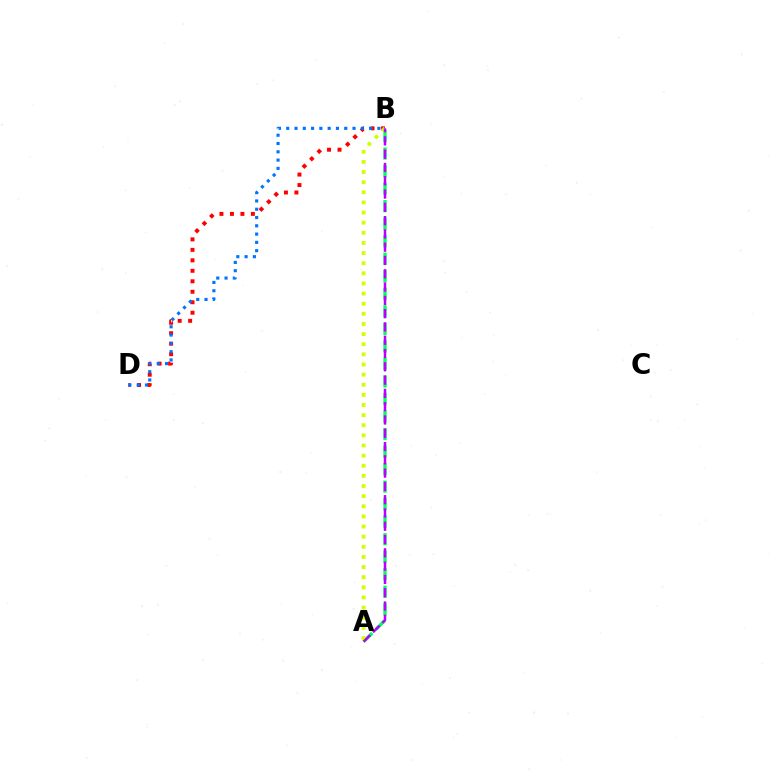{('B', 'D'): [{'color': '#ff0000', 'line_style': 'dotted', 'thickness': 2.85}, {'color': '#0074ff', 'line_style': 'dotted', 'thickness': 2.25}], ('A', 'B'): [{'color': '#00ff5c', 'line_style': 'dashed', 'thickness': 2.38}, {'color': '#d1ff00', 'line_style': 'dotted', 'thickness': 2.75}, {'color': '#b900ff', 'line_style': 'dashed', 'thickness': 1.81}]}